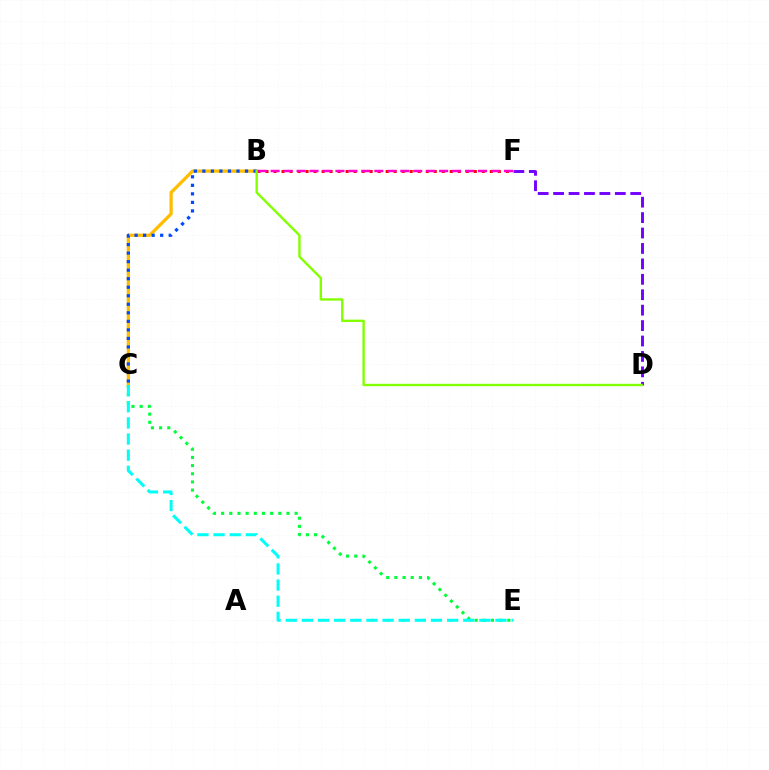{('D', 'F'): [{'color': '#7200ff', 'line_style': 'dashed', 'thickness': 2.1}], ('C', 'E'): [{'color': '#00ff39', 'line_style': 'dotted', 'thickness': 2.22}, {'color': '#00fff6', 'line_style': 'dashed', 'thickness': 2.19}], ('B', 'F'): [{'color': '#ff0000', 'line_style': 'dotted', 'thickness': 2.18}, {'color': '#ff00cf', 'line_style': 'dashed', 'thickness': 1.76}], ('B', 'C'): [{'color': '#ffbd00', 'line_style': 'solid', 'thickness': 2.36}, {'color': '#004bff', 'line_style': 'dotted', 'thickness': 2.32}], ('B', 'D'): [{'color': '#84ff00', 'line_style': 'solid', 'thickness': 1.72}]}